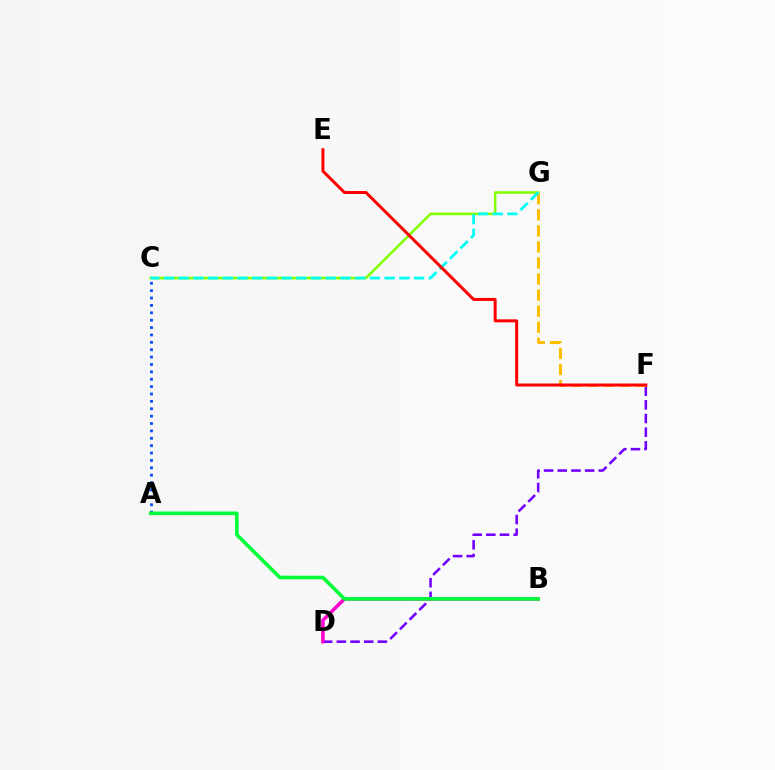{('A', 'C'): [{'color': '#004bff', 'line_style': 'dotted', 'thickness': 2.01}], ('D', 'F'): [{'color': '#7200ff', 'line_style': 'dashed', 'thickness': 1.86}], ('F', 'G'): [{'color': '#ffbd00', 'line_style': 'dashed', 'thickness': 2.18}], ('B', 'D'): [{'color': '#ff00cf', 'line_style': 'solid', 'thickness': 2.53}], ('A', 'B'): [{'color': '#00ff39', 'line_style': 'solid', 'thickness': 2.61}], ('C', 'G'): [{'color': '#84ff00', 'line_style': 'solid', 'thickness': 1.87}, {'color': '#00fff6', 'line_style': 'dashed', 'thickness': 2.0}], ('E', 'F'): [{'color': '#ff0000', 'line_style': 'solid', 'thickness': 2.16}]}